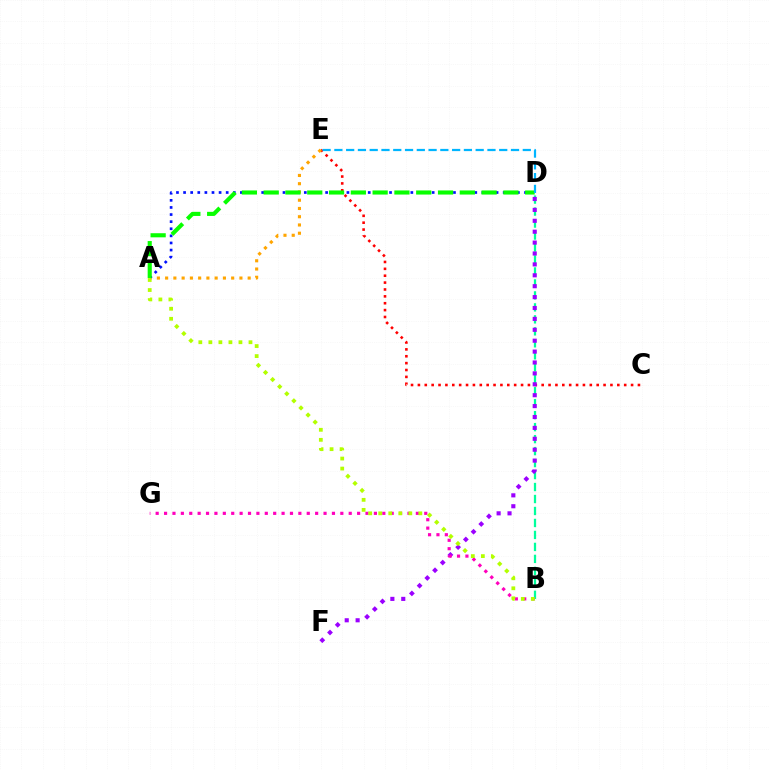{('B', 'D'): [{'color': '#00ff9d', 'line_style': 'dashed', 'thickness': 1.63}], ('C', 'E'): [{'color': '#ff0000', 'line_style': 'dotted', 'thickness': 1.87}], ('D', 'F'): [{'color': '#9b00ff', 'line_style': 'dotted', 'thickness': 2.96}], ('B', 'G'): [{'color': '#ff00bd', 'line_style': 'dotted', 'thickness': 2.28}], ('A', 'E'): [{'color': '#ffa500', 'line_style': 'dotted', 'thickness': 2.24}], ('A', 'D'): [{'color': '#0010ff', 'line_style': 'dotted', 'thickness': 1.93}, {'color': '#08ff00', 'line_style': 'dashed', 'thickness': 2.96}], ('D', 'E'): [{'color': '#00b5ff', 'line_style': 'dashed', 'thickness': 1.6}], ('A', 'B'): [{'color': '#b3ff00', 'line_style': 'dotted', 'thickness': 2.72}]}